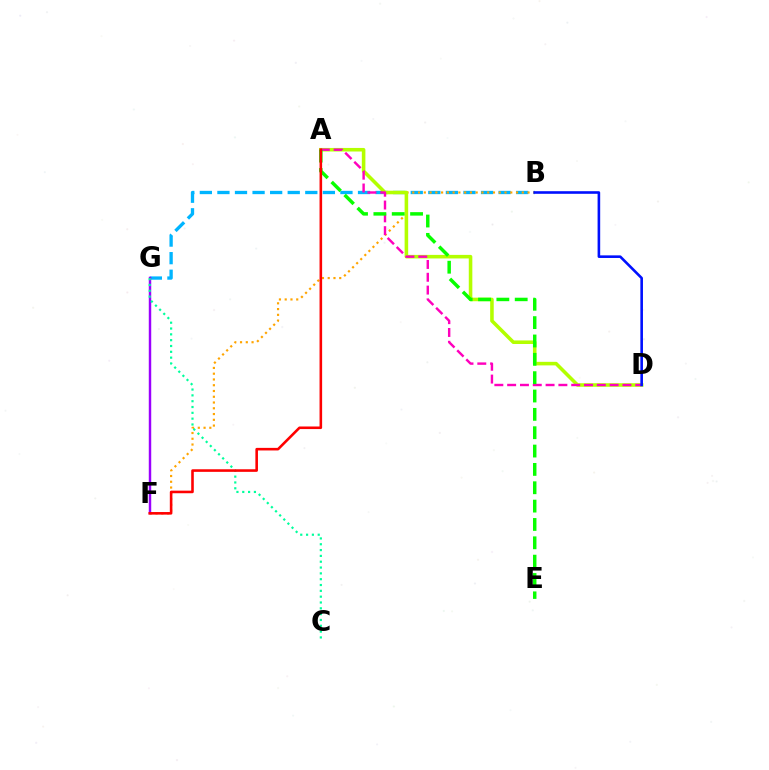{('B', 'G'): [{'color': '#00b5ff', 'line_style': 'dashed', 'thickness': 2.39}], ('B', 'F'): [{'color': '#ffa500', 'line_style': 'dotted', 'thickness': 1.57}], ('F', 'G'): [{'color': '#9b00ff', 'line_style': 'solid', 'thickness': 1.77}], ('C', 'G'): [{'color': '#00ff9d', 'line_style': 'dotted', 'thickness': 1.58}], ('A', 'D'): [{'color': '#b3ff00', 'line_style': 'solid', 'thickness': 2.57}, {'color': '#ff00bd', 'line_style': 'dashed', 'thickness': 1.74}], ('A', 'E'): [{'color': '#08ff00', 'line_style': 'dashed', 'thickness': 2.49}], ('B', 'D'): [{'color': '#0010ff', 'line_style': 'solid', 'thickness': 1.88}], ('A', 'F'): [{'color': '#ff0000', 'line_style': 'solid', 'thickness': 1.86}]}